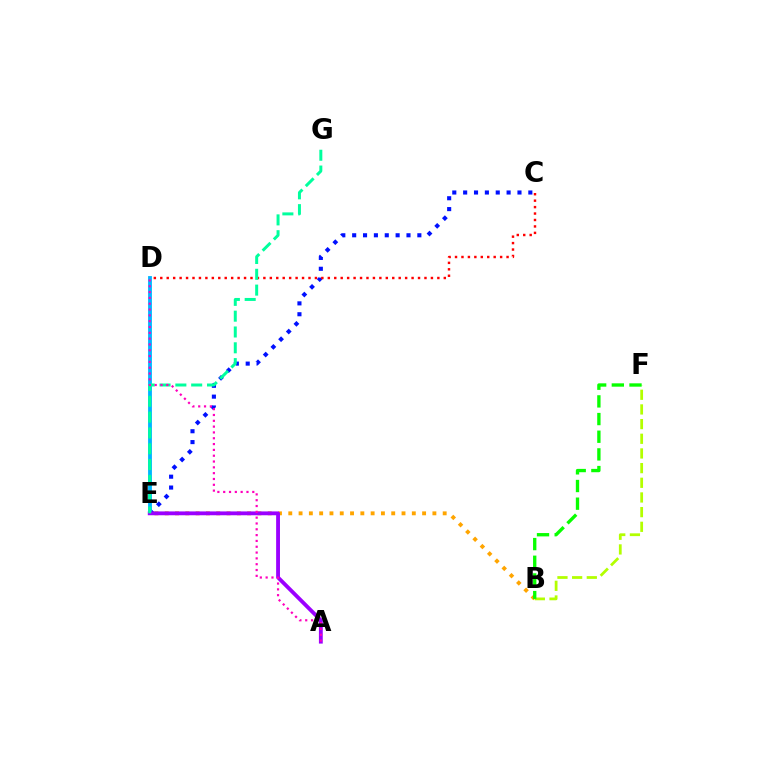{('C', 'E'): [{'color': '#0010ff', 'line_style': 'dotted', 'thickness': 2.95}], ('B', 'E'): [{'color': '#ffa500', 'line_style': 'dotted', 'thickness': 2.8}], ('D', 'E'): [{'color': '#00b5ff', 'line_style': 'solid', 'thickness': 2.76}], ('B', 'F'): [{'color': '#b3ff00', 'line_style': 'dashed', 'thickness': 1.99}, {'color': '#08ff00', 'line_style': 'dashed', 'thickness': 2.4}], ('A', 'E'): [{'color': '#9b00ff', 'line_style': 'solid', 'thickness': 2.77}], ('C', 'D'): [{'color': '#ff0000', 'line_style': 'dotted', 'thickness': 1.75}], ('E', 'G'): [{'color': '#00ff9d', 'line_style': 'dashed', 'thickness': 2.15}], ('A', 'D'): [{'color': '#ff00bd', 'line_style': 'dotted', 'thickness': 1.58}]}